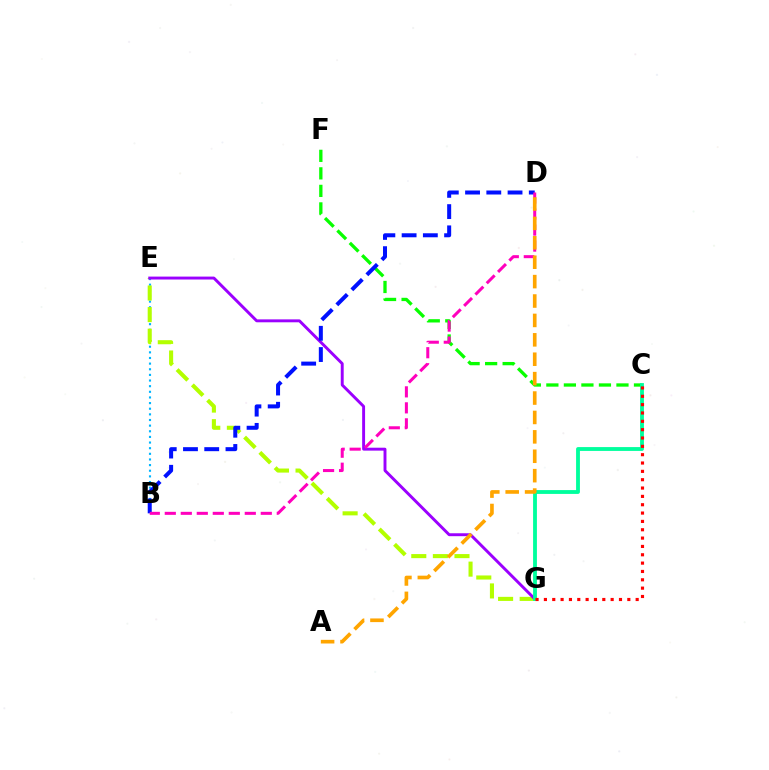{('B', 'E'): [{'color': '#00b5ff', 'line_style': 'dotted', 'thickness': 1.53}], ('C', 'F'): [{'color': '#08ff00', 'line_style': 'dashed', 'thickness': 2.38}], ('E', 'G'): [{'color': '#b3ff00', 'line_style': 'dashed', 'thickness': 2.93}, {'color': '#9b00ff', 'line_style': 'solid', 'thickness': 2.1}], ('B', 'D'): [{'color': '#0010ff', 'line_style': 'dashed', 'thickness': 2.89}, {'color': '#ff00bd', 'line_style': 'dashed', 'thickness': 2.17}], ('C', 'G'): [{'color': '#00ff9d', 'line_style': 'solid', 'thickness': 2.76}, {'color': '#ff0000', 'line_style': 'dotted', 'thickness': 2.27}], ('A', 'D'): [{'color': '#ffa500', 'line_style': 'dashed', 'thickness': 2.64}]}